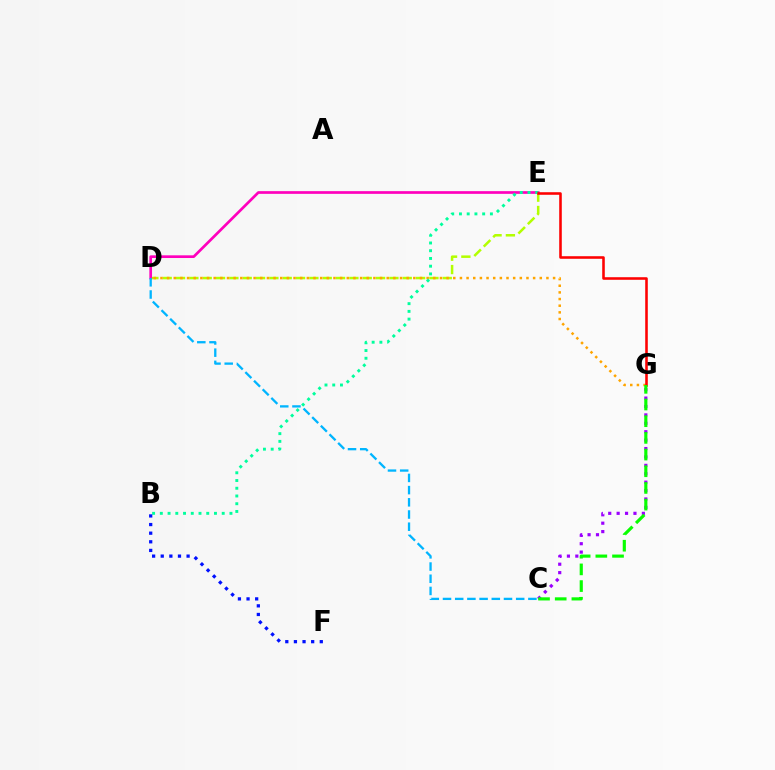{('D', 'E'): [{'color': '#b3ff00', 'line_style': 'dashed', 'thickness': 1.81}, {'color': '#ff00bd', 'line_style': 'solid', 'thickness': 1.94}], ('D', 'G'): [{'color': '#ffa500', 'line_style': 'dotted', 'thickness': 1.81}], ('C', 'G'): [{'color': '#9b00ff', 'line_style': 'dotted', 'thickness': 2.28}, {'color': '#08ff00', 'line_style': 'dashed', 'thickness': 2.27}], ('B', 'E'): [{'color': '#00ff9d', 'line_style': 'dotted', 'thickness': 2.1}], ('E', 'G'): [{'color': '#ff0000', 'line_style': 'solid', 'thickness': 1.85}], ('C', 'D'): [{'color': '#00b5ff', 'line_style': 'dashed', 'thickness': 1.66}], ('B', 'F'): [{'color': '#0010ff', 'line_style': 'dotted', 'thickness': 2.34}]}